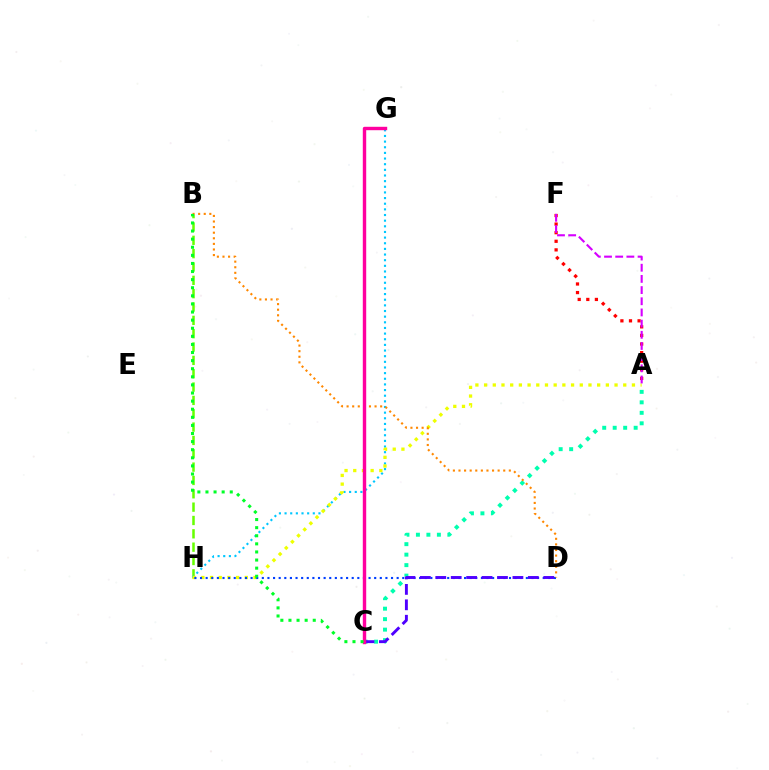{('A', 'F'): [{'color': '#ff0000', 'line_style': 'dotted', 'thickness': 2.33}, {'color': '#d600ff', 'line_style': 'dashed', 'thickness': 1.52}], ('B', 'H'): [{'color': '#66ff00', 'line_style': 'dashed', 'thickness': 1.81}], ('G', 'H'): [{'color': '#00c7ff', 'line_style': 'dotted', 'thickness': 1.53}], ('A', 'C'): [{'color': '#00ffaf', 'line_style': 'dotted', 'thickness': 2.85}], ('A', 'H'): [{'color': '#eeff00', 'line_style': 'dotted', 'thickness': 2.36}], ('D', 'H'): [{'color': '#003fff', 'line_style': 'dotted', 'thickness': 1.53}], ('C', 'D'): [{'color': '#4f00ff', 'line_style': 'dashed', 'thickness': 2.1}], ('B', 'D'): [{'color': '#ff8800', 'line_style': 'dotted', 'thickness': 1.52}], ('C', 'G'): [{'color': '#ff00a0', 'line_style': 'solid', 'thickness': 2.45}], ('B', 'C'): [{'color': '#00ff27', 'line_style': 'dotted', 'thickness': 2.2}]}